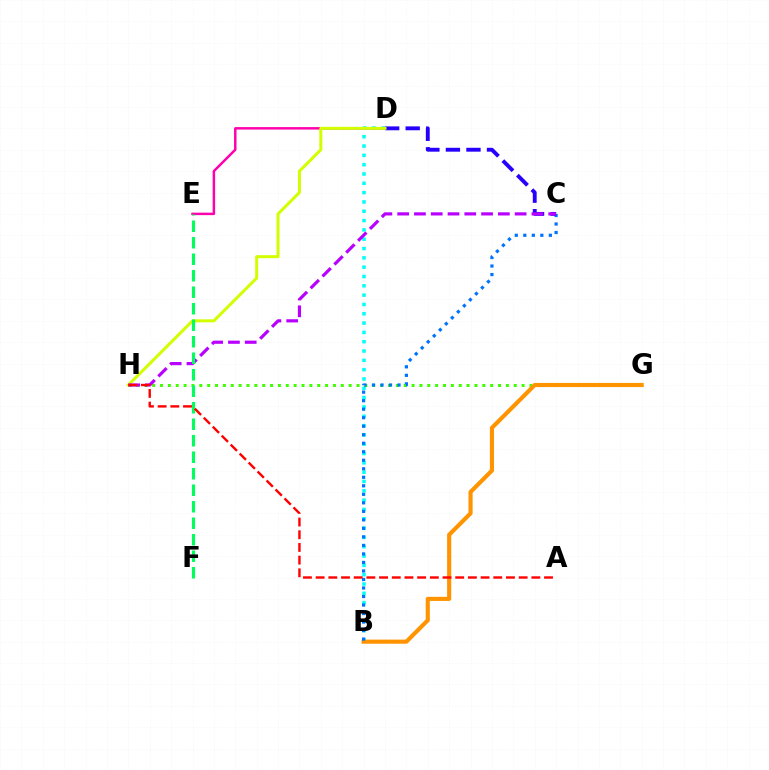{('B', 'D'): [{'color': '#00fff6', 'line_style': 'dotted', 'thickness': 2.53}], ('G', 'H'): [{'color': '#3dff00', 'line_style': 'dotted', 'thickness': 2.14}], ('D', 'E'): [{'color': '#ff00ac', 'line_style': 'solid', 'thickness': 1.78}], ('B', 'G'): [{'color': '#ff9400', 'line_style': 'solid', 'thickness': 2.97}], ('B', 'C'): [{'color': '#0074ff', 'line_style': 'dotted', 'thickness': 2.31}], ('C', 'D'): [{'color': '#2500ff', 'line_style': 'dashed', 'thickness': 2.79}], ('D', 'H'): [{'color': '#d1ff00', 'line_style': 'solid', 'thickness': 2.16}], ('C', 'H'): [{'color': '#b900ff', 'line_style': 'dashed', 'thickness': 2.28}], ('E', 'F'): [{'color': '#00ff5c', 'line_style': 'dashed', 'thickness': 2.24}], ('A', 'H'): [{'color': '#ff0000', 'line_style': 'dashed', 'thickness': 1.72}]}